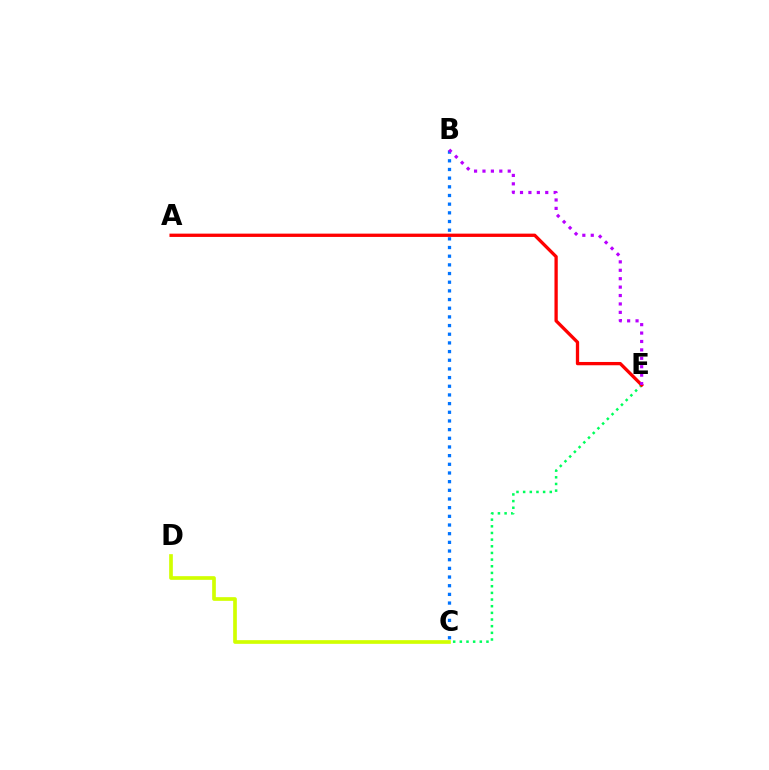{('B', 'C'): [{'color': '#0074ff', 'line_style': 'dotted', 'thickness': 2.36}], ('C', 'D'): [{'color': '#d1ff00', 'line_style': 'solid', 'thickness': 2.65}], ('C', 'E'): [{'color': '#00ff5c', 'line_style': 'dotted', 'thickness': 1.81}], ('A', 'E'): [{'color': '#ff0000', 'line_style': 'solid', 'thickness': 2.37}], ('B', 'E'): [{'color': '#b900ff', 'line_style': 'dotted', 'thickness': 2.29}]}